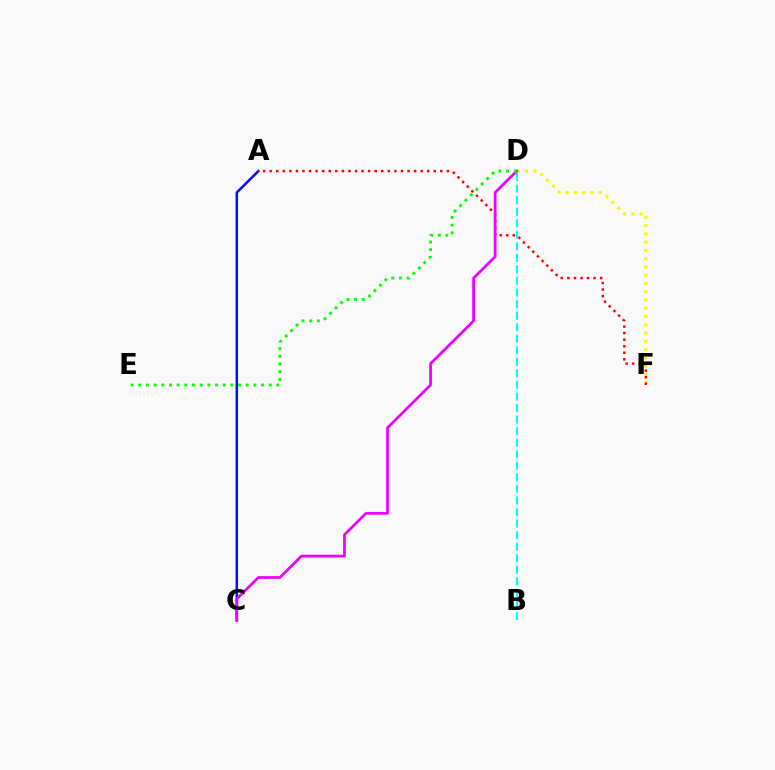{('D', 'F'): [{'color': '#fcf500', 'line_style': 'dotted', 'thickness': 2.25}], ('A', 'C'): [{'color': '#0010ff', 'line_style': 'solid', 'thickness': 1.81}], ('A', 'F'): [{'color': '#ff0000', 'line_style': 'dotted', 'thickness': 1.78}], ('B', 'D'): [{'color': '#00fff6', 'line_style': 'dashed', 'thickness': 1.57}], ('C', 'D'): [{'color': '#ee00ff', 'line_style': 'solid', 'thickness': 1.97}], ('D', 'E'): [{'color': '#08ff00', 'line_style': 'dotted', 'thickness': 2.08}]}